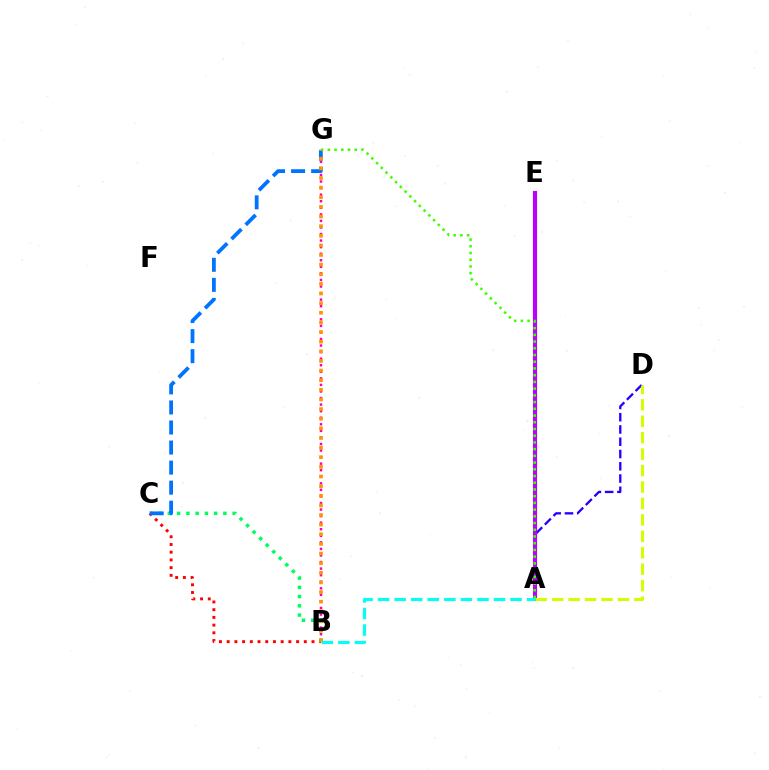{('B', 'C'): [{'color': '#00ff5c', 'line_style': 'dotted', 'thickness': 2.51}, {'color': '#ff0000', 'line_style': 'dotted', 'thickness': 2.1}], ('A', 'D'): [{'color': '#2500ff', 'line_style': 'dashed', 'thickness': 1.67}, {'color': '#d1ff00', 'line_style': 'dashed', 'thickness': 2.23}], ('A', 'E'): [{'color': '#b900ff', 'line_style': 'solid', 'thickness': 2.96}], ('B', 'G'): [{'color': '#ff00ac', 'line_style': 'dotted', 'thickness': 1.78}, {'color': '#ff9400', 'line_style': 'dotted', 'thickness': 2.62}], ('C', 'G'): [{'color': '#0074ff', 'line_style': 'dashed', 'thickness': 2.72}], ('A', 'G'): [{'color': '#3dff00', 'line_style': 'dotted', 'thickness': 1.83}], ('A', 'B'): [{'color': '#00fff6', 'line_style': 'dashed', 'thickness': 2.25}]}